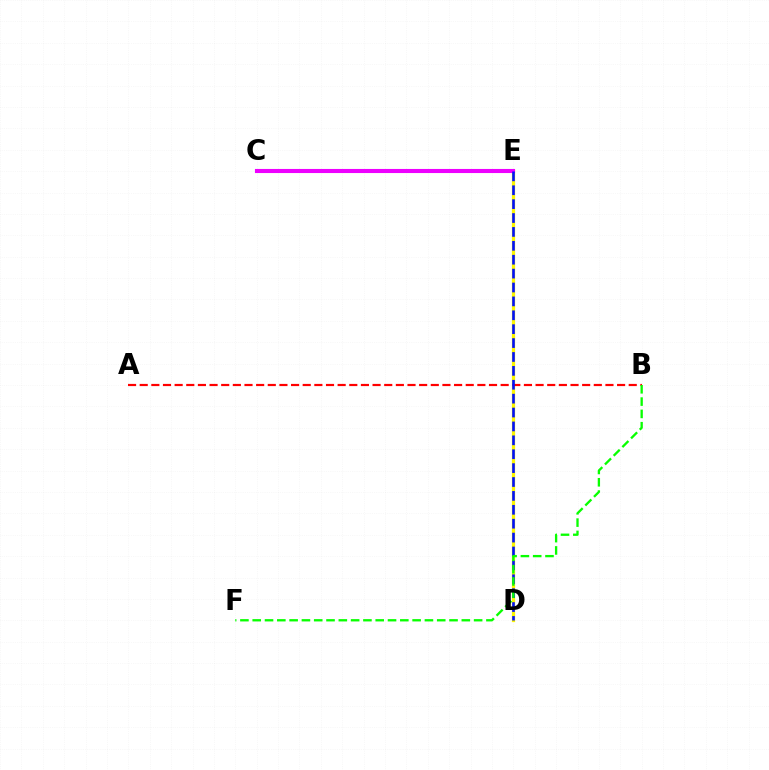{('D', 'E'): [{'color': '#fcf500', 'line_style': 'solid', 'thickness': 2.34}, {'color': '#0010ff', 'line_style': 'dashed', 'thickness': 1.89}], ('A', 'B'): [{'color': '#ff0000', 'line_style': 'dashed', 'thickness': 1.58}], ('C', 'E'): [{'color': '#00fff6', 'line_style': 'solid', 'thickness': 1.95}, {'color': '#ee00ff', 'line_style': 'solid', 'thickness': 2.95}], ('B', 'F'): [{'color': '#08ff00', 'line_style': 'dashed', 'thickness': 1.67}]}